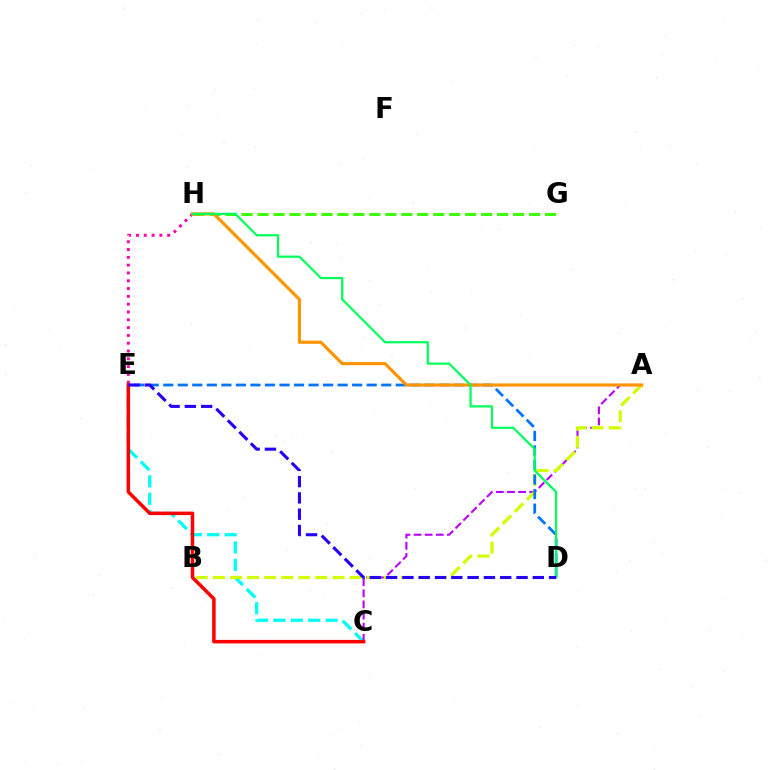{('C', 'E'): [{'color': '#00fff6', 'line_style': 'dashed', 'thickness': 2.36}, {'color': '#ff0000', 'line_style': 'solid', 'thickness': 2.53}], ('A', 'C'): [{'color': '#b900ff', 'line_style': 'dashed', 'thickness': 1.51}], ('A', 'B'): [{'color': '#d1ff00', 'line_style': 'dashed', 'thickness': 2.32}], ('G', 'H'): [{'color': '#3dff00', 'line_style': 'dashed', 'thickness': 2.17}], ('E', 'H'): [{'color': '#ff00ac', 'line_style': 'dotted', 'thickness': 2.12}], ('D', 'E'): [{'color': '#0074ff', 'line_style': 'dashed', 'thickness': 1.97}, {'color': '#2500ff', 'line_style': 'dashed', 'thickness': 2.21}], ('A', 'H'): [{'color': '#ff9400', 'line_style': 'solid', 'thickness': 2.26}], ('D', 'H'): [{'color': '#00ff5c', 'line_style': 'solid', 'thickness': 1.6}]}